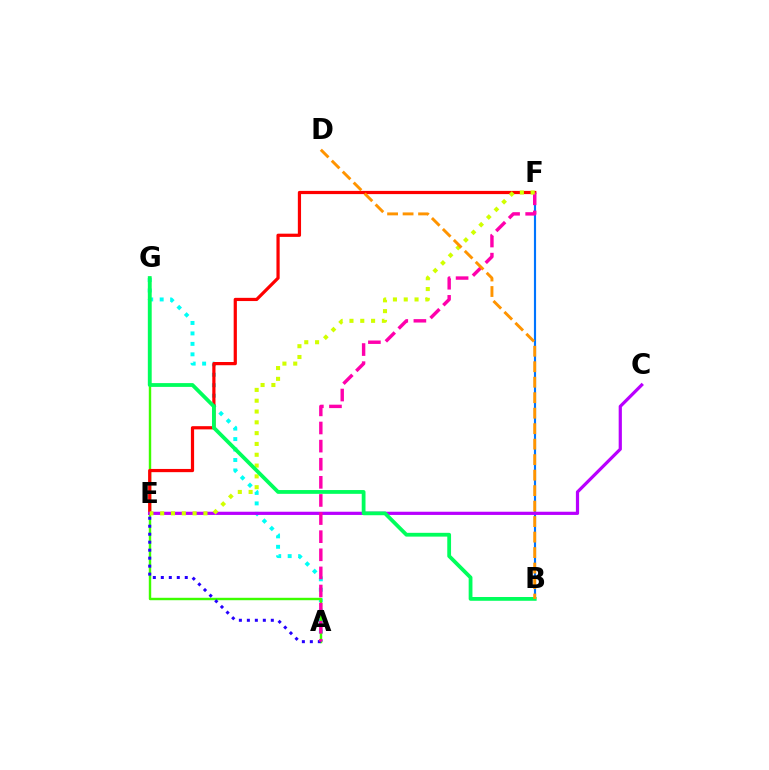{('B', 'F'): [{'color': '#0074ff', 'line_style': 'solid', 'thickness': 1.55}], ('A', 'G'): [{'color': '#00fff6', 'line_style': 'dotted', 'thickness': 2.84}, {'color': '#3dff00', 'line_style': 'solid', 'thickness': 1.74}], ('E', 'F'): [{'color': '#ff0000', 'line_style': 'solid', 'thickness': 2.31}, {'color': '#d1ff00', 'line_style': 'dotted', 'thickness': 2.94}], ('A', 'E'): [{'color': '#2500ff', 'line_style': 'dotted', 'thickness': 2.17}], ('C', 'E'): [{'color': '#b900ff', 'line_style': 'solid', 'thickness': 2.3}], ('A', 'F'): [{'color': '#ff00ac', 'line_style': 'dashed', 'thickness': 2.46}], ('B', 'G'): [{'color': '#00ff5c', 'line_style': 'solid', 'thickness': 2.73}], ('B', 'D'): [{'color': '#ff9400', 'line_style': 'dashed', 'thickness': 2.1}]}